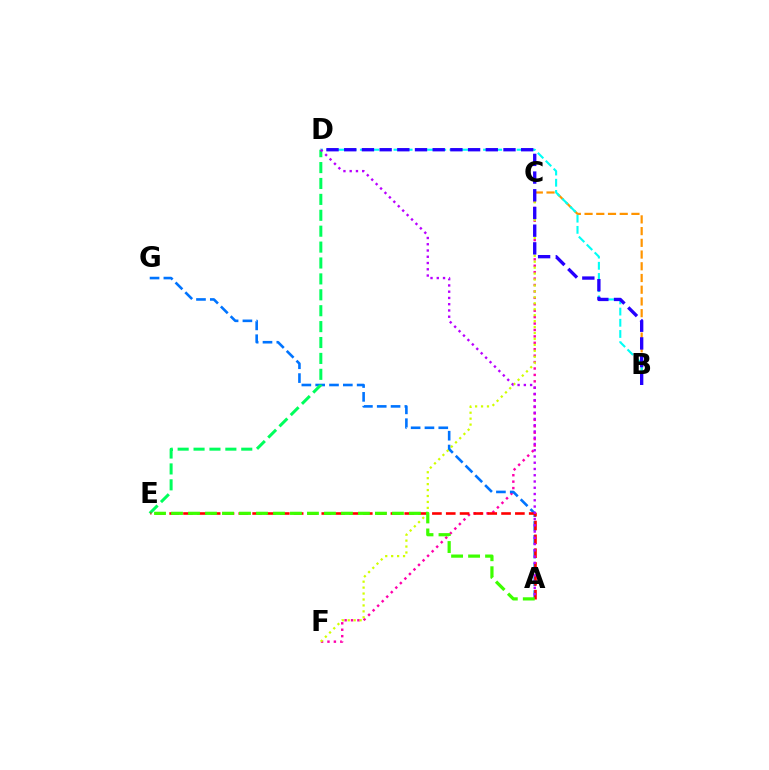{('C', 'F'): [{'color': '#ff00ac', 'line_style': 'dotted', 'thickness': 1.74}, {'color': '#d1ff00', 'line_style': 'dotted', 'thickness': 1.61}], ('A', 'G'): [{'color': '#0074ff', 'line_style': 'dashed', 'thickness': 1.88}], ('B', 'C'): [{'color': '#ff9400', 'line_style': 'dashed', 'thickness': 1.59}], ('B', 'D'): [{'color': '#00fff6', 'line_style': 'dashed', 'thickness': 1.52}, {'color': '#2500ff', 'line_style': 'dashed', 'thickness': 2.4}], ('D', 'E'): [{'color': '#00ff5c', 'line_style': 'dashed', 'thickness': 2.16}], ('A', 'E'): [{'color': '#ff0000', 'line_style': 'dashed', 'thickness': 1.88}, {'color': '#3dff00', 'line_style': 'dashed', 'thickness': 2.31}], ('A', 'D'): [{'color': '#b900ff', 'line_style': 'dotted', 'thickness': 1.7}]}